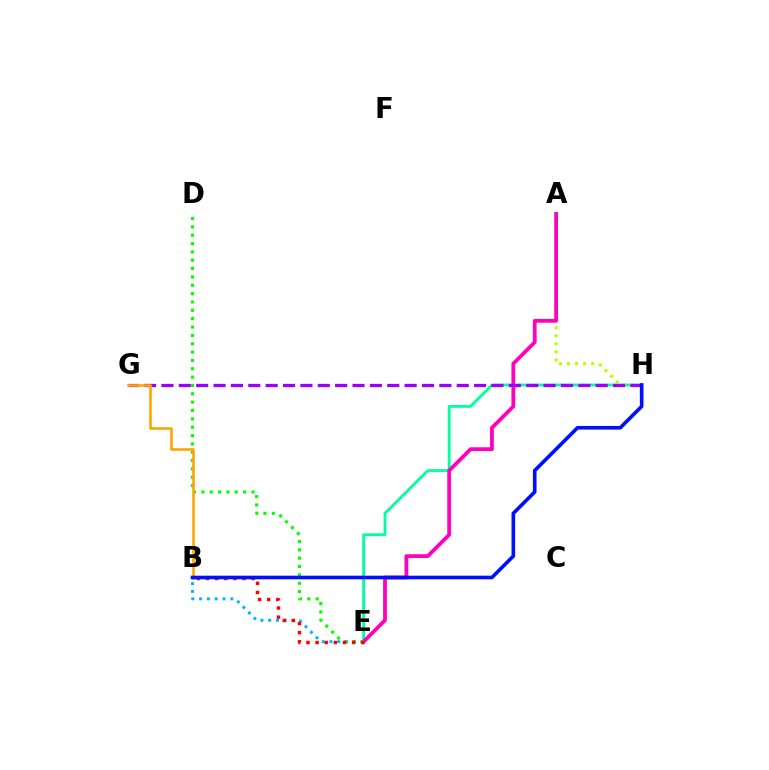{('E', 'H'): [{'color': '#00ff9d', 'line_style': 'solid', 'thickness': 2.02}], ('A', 'H'): [{'color': '#b3ff00', 'line_style': 'dotted', 'thickness': 2.19}], ('B', 'E'): [{'color': '#00b5ff', 'line_style': 'dotted', 'thickness': 2.12}, {'color': '#ff0000', 'line_style': 'dotted', 'thickness': 2.48}], ('A', 'E'): [{'color': '#ff00bd', 'line_style': 'solid', 'thickness': 2.72}], ('G', 'H'): [{'color': '#9b00ff', 'line_style': 'dashed', 'thickness': 2.36}], ('D', 'E'): [{'color': '#08ff00', 'line_style': 'dotted', 'thickness': 2.27}], ('B', 'G'): [{'color': '#ffa500', 'line_style': 'solid', 'thickness': 1.87}], ('B', 'H'): [{'color': '#0010ff', 'line_style': 'solid', 'thickness': 2.61}]}